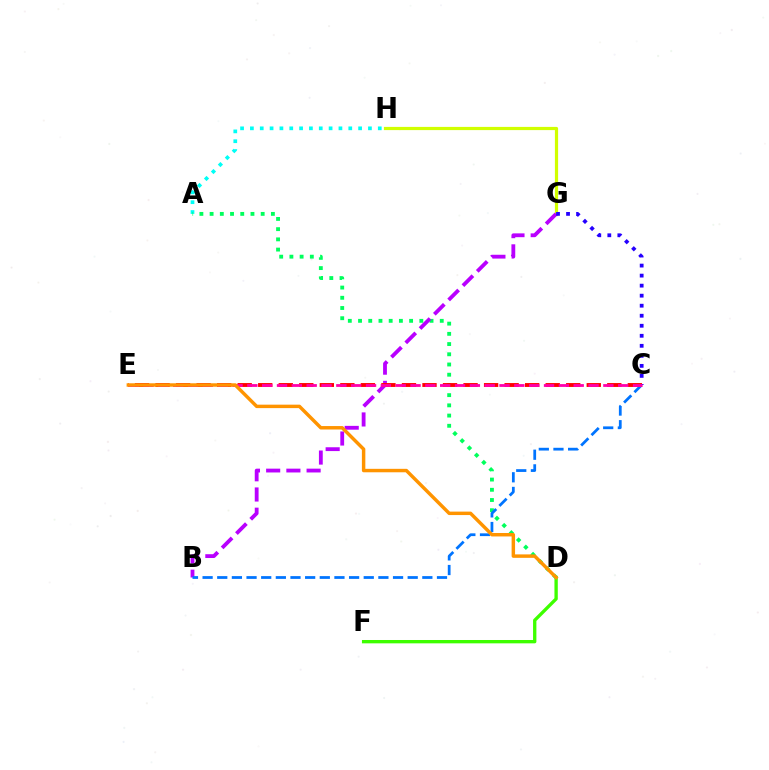{('A', 'H'): [{'color': '#00fff6', 'line_style': 'dotted', 'thickness': 2.67}], ('D', 'F'): [{'color': '#3dff00', 'line_style': 'solid', 'thickness': 2.4}], ('A', 'D'): [{'color': '#00ff5c', 'line_style': 'dotted', 'thickness': 2.78}], ('G', 'H'): [{'color': '#d1ff00', 'line_style': 'solid', 'thickness': 2.31}], ('B', 'G'): [{'color': '#b900ff', 'line_style': 'dashed', 'thickness': 2.75}], ('B', 'C'): [{'color': '#0074ff', 'line_style': 'dashed', 'thickness': 1.99}], ('C', 'E'): [{'color': '#ff0000', 'line_style': 'dashed', 'thickness': 2.79}, {'color': '#ff00ac', 'line_style': 'dashed', 'thickness': 2.02}], ('C', 'G'): [{'color': '#2500ff', 'line_style': 'dotted', 'thickness': 2.72}], ('D', 'E'): [{'color': '#ff9400', 'line_style': 'solid', 'thickness': 2.48}]}